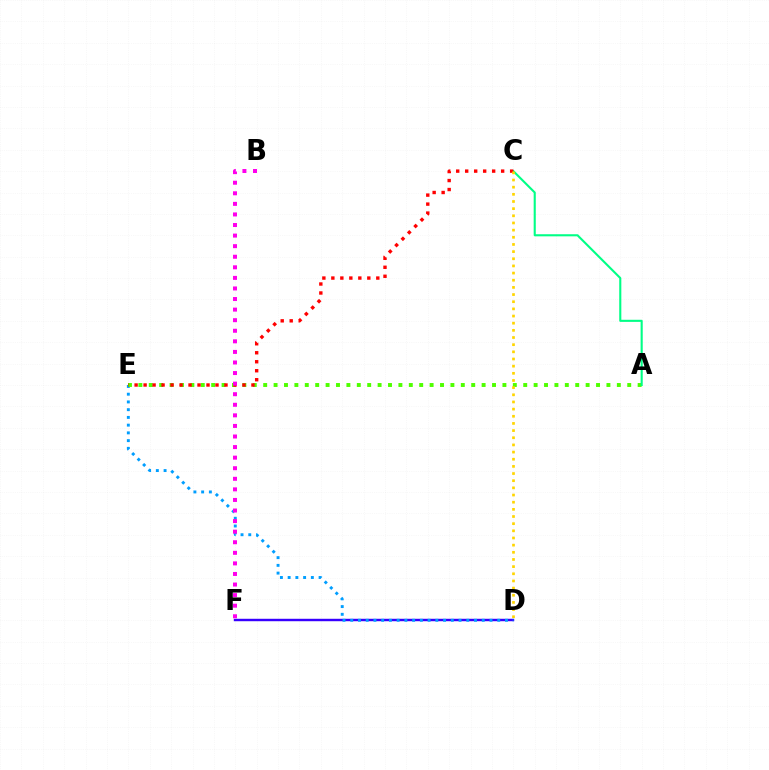{('D', 'F'): [{'color': '#3700ff', 'line_style': 'solid', 'thickness': 1.75}], ('D', 'E'): [{'color': '#009eff', 'line_style': 'dotted', 'thickness': 2.1}], ('A', 'E'): [{'color': '#4fff00', 'line_style': 'dotted', 'thickness': 2.83}], ('A', 'C'): [{'color': '#00ff86', 'line_style': 'solid', 'thickness': 1.51}], ('C', 'E'): [{'color': '#ff0000', 'line_style': 'dotted', 'thickness': 2.44}], ('C', 'D'): [{'color': '#ffd500', 'line_style': 'dotted', 'thickness': 1.95}], ('B', 'F'): [{'color': '#ff00ed', 'line_style': 'dotted', 'thickness': 2.87}]}